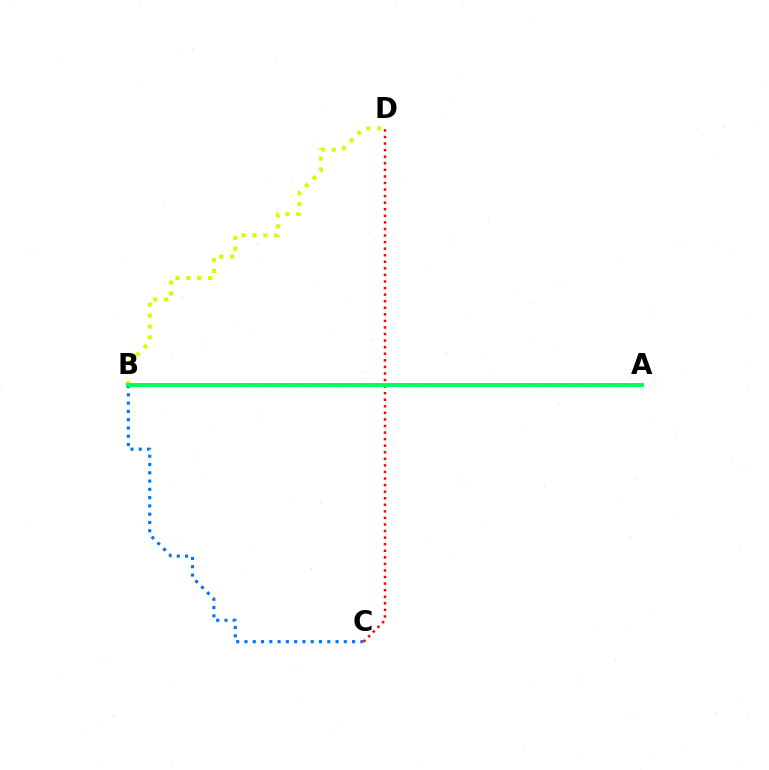{('A', 'B'): [{'color': '#b900ff', 'line_style': 'dashed', 'thickness': 2.24}, {'color': '#00ff5c', 'line_style': 'solid', 'thickness': 2.85}], ('B', 'D'): [{'color': '#d1ff00', 'line_style': 'dotted', 'thickness': 2.96}], ('B', 'C'): [{'color': '#0074ff', 'line_style': 'dotted', 'thickness': 2.25}], ('C', 'D'): [{'color': '#ff0000', 'line_style': 'dotted', 'thickness': 1.78}]}